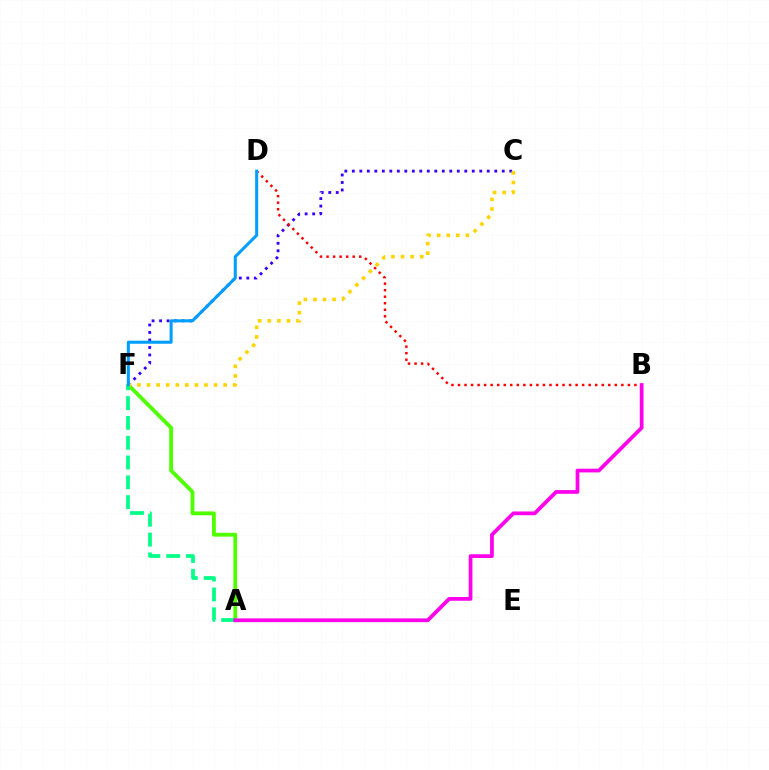{('C', 'F'): [{'color': '#3700ff', 'line_style': 'dotted', 'thickness': 2.04}, {'color': '#ffd500', 'line_style': 'dotted', 'thickness': 2.6}], ('A', 'F'): [{'color': '#4fff00', 'line_style': 'solid', 'thickness': 2.76}, {'color': '#00ff86', 'line_style': 'dashed', 'thickness': 2.69}], ('B', 'D'): [{'color': '#ff0000', 'line_style': 'dotted', 'thickness': 1.78}], ('A', 'B'): [{'color': '#ff00ed', 'line_style': 'solid', 'thickness': 2.7}], ('D', 'F'): [{'color': '#009eff', 'line_style': 'solid', 'thickness': 2.19}]}